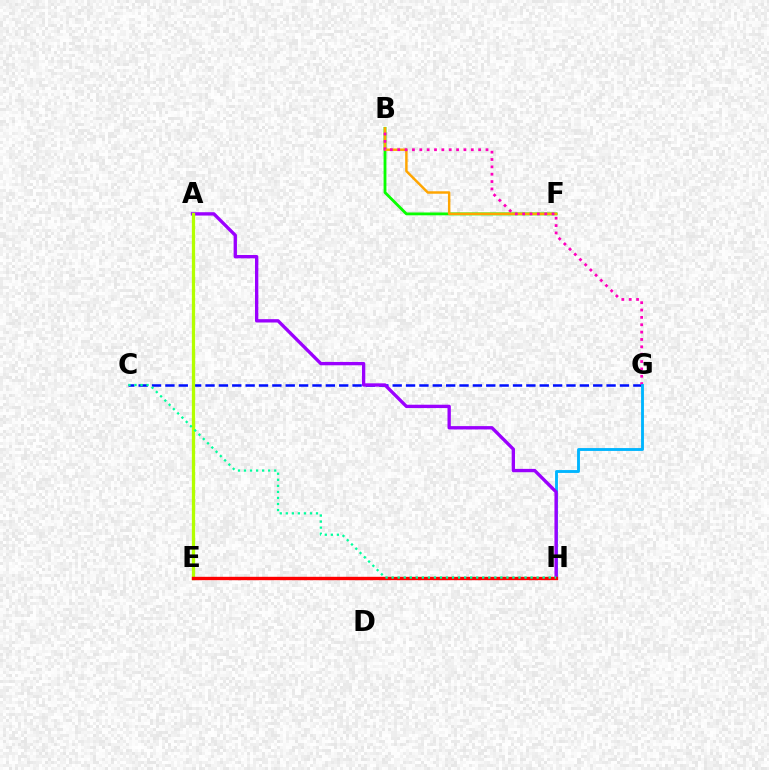{('B', 'F'): [{'color': '#08ff00', 'line_style': 'solid', 'thickness': 2.04}, {'color': '#ffa500', 'line_style': 'solid', 'thickness': 1.77}], ('C', 'G'): [{'color': '#0010ff', 'line_style': 'dashed', 'thickness': 1.82}], ('B', 'G'): [{'color': '#ff00bd', 'line_style': 'dotted', 'thickness': 2.0}], ('G', 'H'): [{'color': '#00b5ff', 'line_style': 'solid', 'thickness': 2.07}], ('A', 'H'): [{'color': '#9b00ff', 'line_style': 'solid', 'thickness': 2.4}], ('A', 'E'): [{'color': '#b3ff00', 'line_style': 'solid', 'thickness': 2.35}], ('E', 'H'): [{'color': '#ff0000', 'line_style': 'solid', 'thickness': 2.43}], ('C', 'H'): [{'color': '#00ff9d', 'line_style': 'dotted', 'thickness': 1.64}]}